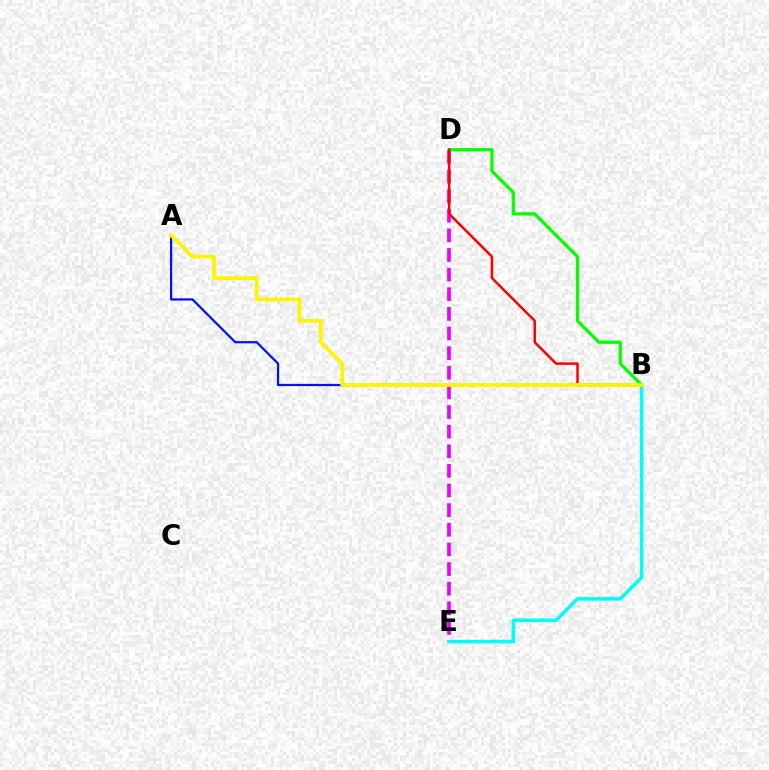{('D', 'E'): [{'color': '#ee00ff', 'line_style': 'dashed', 'thickness': 2.67}], ('A', 'B'): [{'color': '#0010ff', 'line_style': 'solid', 'thickness': 1.61}, {'color': '#fcf500', 'line_style': 'solid', 'thickness': 2.7}], ('B', 'E'): [{'color': '#00fff6', 'line_style': 'solid', 'thickness': 2.55}], ('B', 'D'): [{'color': '#08ff00', 'line_style': 'solid', 'thickness': 2.35}, {'color': '#ff0000', 'line_style': 'solid', 'thickness': 1.8}]}